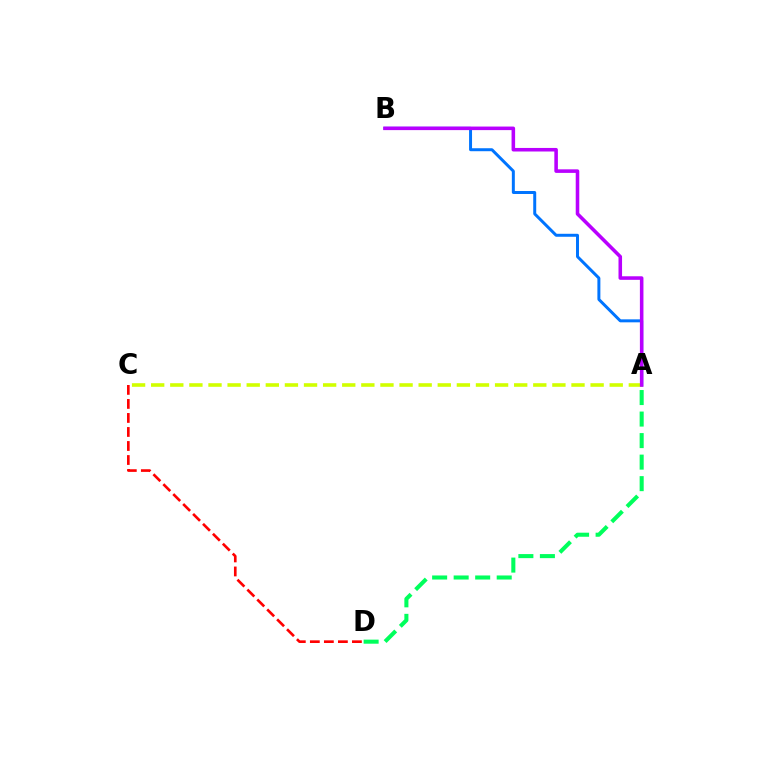{('C', 'D'): [{'color': '#ff0000', 'line_style': 'dashed', 'thickness': 1.9}], ('A', 'B'): [{'color': '#0074ff', 'line_style': 'solid', 'thickness': 2.14}, {'color': '#b900ff', 'line_style': 'solid', 'thickness': 2.56}], ('A', 'C'): [{'color': '#d1ff00', 'line_style': 'dashed', 'thickness': 2.6}], ('A', 'D'): [{'color': '#00ff5c', 'line_style': 'dashed', 'thickness': 2.92}]}